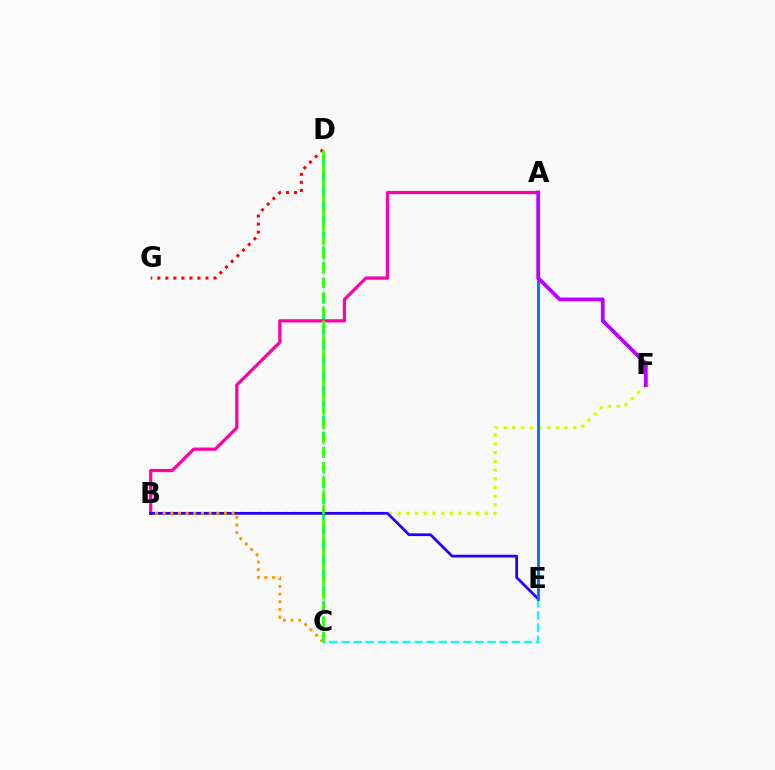{('C', 'E'): [{'color': '#00fff6', 'line_style': 'dashed', 'thickness': 1.65}], ('C', 'D'): [{'color': '#00ff5c', 'line_style': 'dashed', 'thickness': 2.09}, {'color': '#3dff00', 'line_style': 'dashed', 'thickness': 1.92}], ('B', 'F'): [{'color': '#d1ff00', 'line_style': 'dotted', 'thickness': 2.37}], ('D', 'G'): [{'color': '#ff0000', 'line_style': 'dotted', 'thickness': 2.18}], ('A', 'B'): [{'color': '#ff00ac', 'line_style': 'solid', 'thickness': 2.32}], ('B', 'E'): [{'color': '#2500ff', 'line_style': 'solid', 'thickness': 1.98}], ('B', 'C'): [{'color': '#ff9400', 'line_style': 'dotted', 'thickness': 2.08}], ('A', 'E'): [{'color': '#0074ff', 'line_style': 'solid', 'thickness': 2.07}], ('A', 'F'): [{'color': '#b900ff', 'line_style': 'solid', 'thickness': 2.72}]}